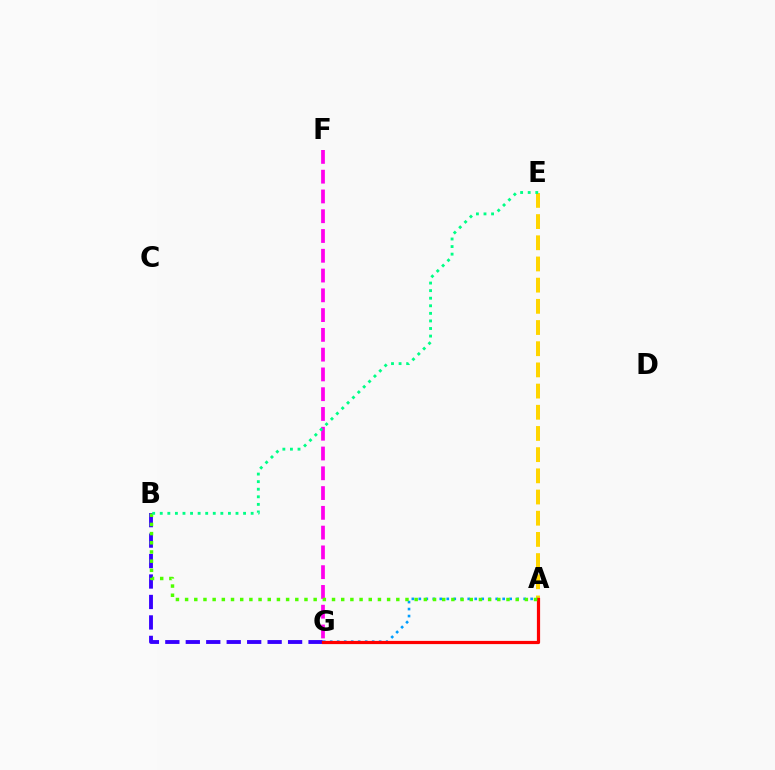{('A', 'E'): [{'color': '#ffd500', 'line_style': 'dashed', 'thickness': 2.88}], ('F', 'G'): [{'color': '#ff00ed', 'line_style': 'dashed', 'thickness': 2.69}], ('A', 'G'): [{'color': '#009eff', 'line_style': 'dotted', 'thickness': 1.9}, {'color': '#ff0000', 'line_style': 'solid', 'thickness': 2.31}], ('B', 'G'): [{'color': '#3700ff', 'line_style': 'dashed', 'thickness': 2.78}], ('A', 'B'): [{'color': '#4fff00', 'line_style': 'dotted', 'thickness': 2.49}], ('B', 'E'): [{'color': '#00ff86', 'line_style': 'dotted', 'thickness': 2.06}]}